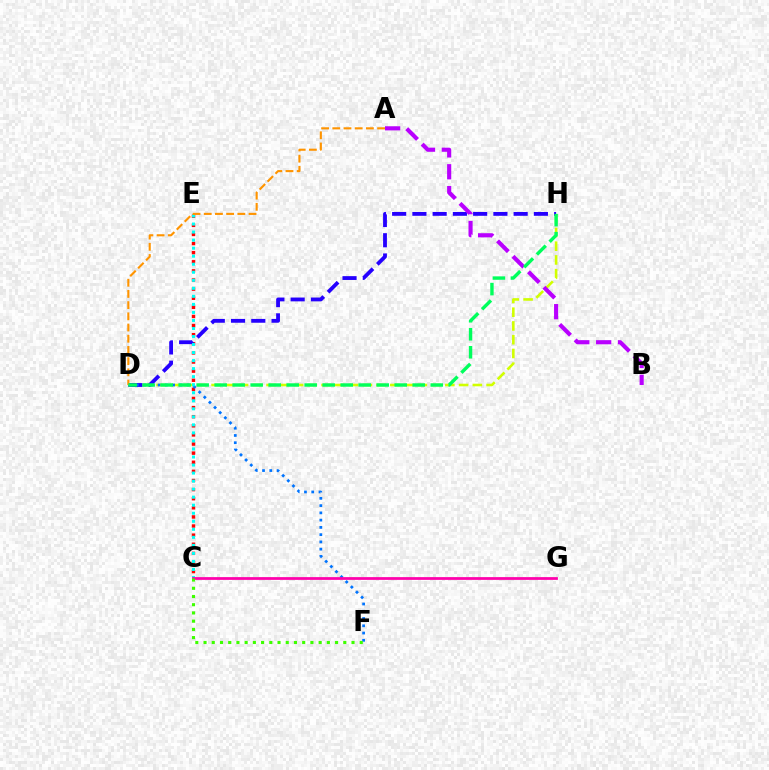{('C', 'E'): [{'color': '#ff0000', 'line_style': 'dotted', 'thickness': 2.48}, {'color': '#00fff6', 'line_style': 'dotted', 'thickness': 2.18}], ('D', 'H'): [{'color': '#d1ff00', 'line_style': 'dashed', 'thickness': 1.87}, {'color': '#2500ff', 'line_style': 'dashed', 'thickness': 2.75}, {'color': '#00ff5c', 'line_style': 'dashed', 'thickness': 2.45}], ('D', 'F'): [{'color': '#0074ff', 'line_style': 'dotted', 'thickness': 1.97}], ('A', 'B'): [{'color': '#b900ff', 'line_style': 'dashed', 'thickness': 2.97}], ('C', 'G'): [{'color': '#ff00ac', 'line_style': 'solid', 'thickness': 1.98}], ('A', 'D'): [{'color': '#ff9400', 'line_style': 'dashed', 'thickness': 1.52}], ('C', 'F'): [{'color': '#3dff00', 'line_style': 'dotted', 'thickness': 2.23}]}